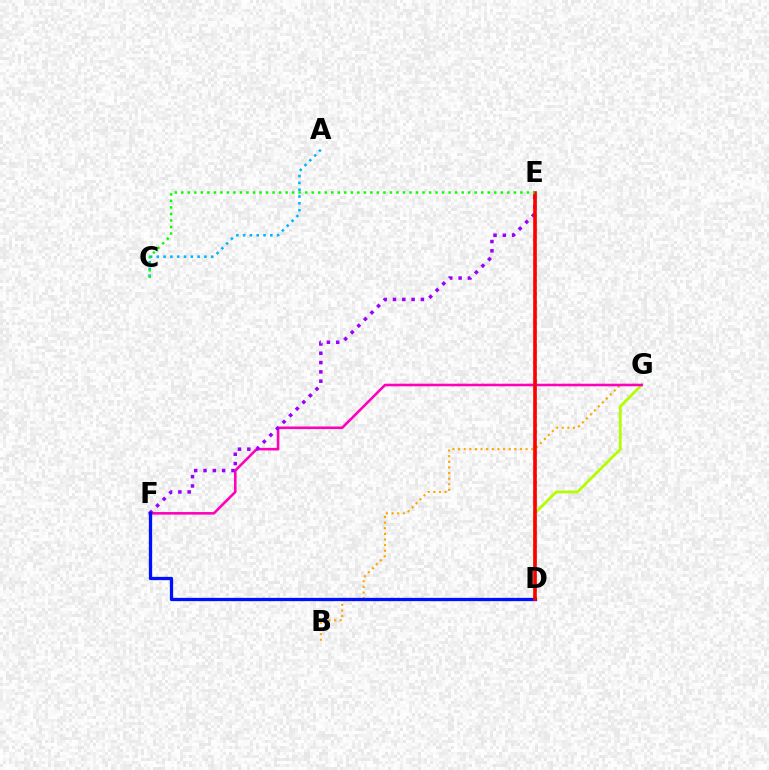{('D', 'G'): [{'color': '#b3ff00', 'line_style': 'solid', 'thickness': 2.02}], ('B', 'G'): [{'color': '#ffa500', 'line_style': 'dotted', 'thickness': 1.53}], ('F', 'G'): [{'color': '#ff00bd', 'line_style': 'solid', 'thickness': 1.86}], ('E', 'F'): [{'color': '#9b00ff', 'line_style': 'dotted', 'thickness': 2.53}], ('D', 'E'): [{'color': '#00ff9d', 'line_style': 'dotted', 'thickness': 1.96}, {'color': '#ff0000', 'line_style': 'solid', 'thickness': 2.61}], ('A', 'C'): [{'color': '#00b5ff', 'line_style': 'dotted', 'thickness': 1.85}], ('D', 'F'): [{'color': '#0010ff', 'line_style': 'solid', 'thickness': 2.36}], ('C', 'E'): [{'color': '#08ff00', 'line_style': 'dotted', 'thickness': 1.77}]}